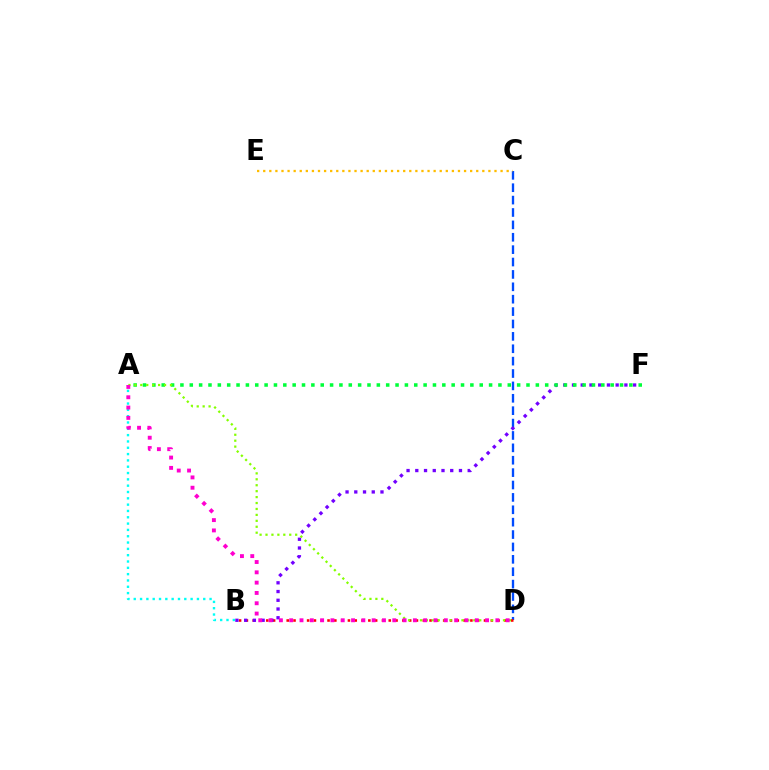{('C', 'D'): [{'color': '#004bff', 'line_style': 'dashed', 'thickness': 1.68}], ('B', 'D'): [{'color': '#ff0000', 'line_style': 'dotted', 'thickness': 1.85}], ('B', 'F'): [{'color': '#7200ff', 'line_style': 'dotted', 'thickness': 2.37}], ('A', 'B'): [{'color': '#00fff6', 'line_style': 'dotted', 'thickness': 1.72}], ('A', 'F'): [{'color': '#00ff39', 'line_style': 'dotted', 'thickness': 2.54}], ('C', 'E'): [{'color': '#ffbd00', 'line_style': 'dotted', 'thickness': 1.65}], ('A', 'D'): [{'color': '#84ff00', 'line_style': 'dotted', 'thickness': 1.61}, {'color': '#ff00cf', 'line_style': 'dotted', 'thickness': 2.8}]}